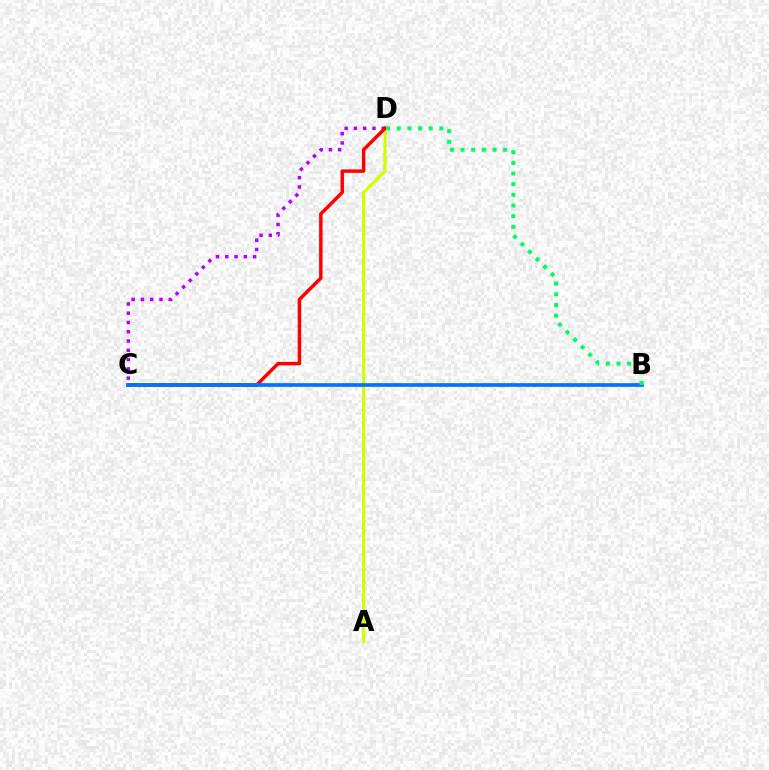{('A', 'D'): [{'color': '#d1ff00', 'line_style': 'solid', 'thickness': 2.28}], ('C', 'D'): [{'color': '#b900ff', 'line_style': 'dotted', 'thickness': 2.52}, {'color': '#ff0000', 'line_style': 'solid', 'thickness': 2.5}], ('B', 'C'): [{'color': '#0074ff', 'line_style': 'solid', 'thickness': 2.66}], ('B', 'D'): [{'color': '#00ff5c', 'line_style': 'dotted', 'thickness': 2.89}]}